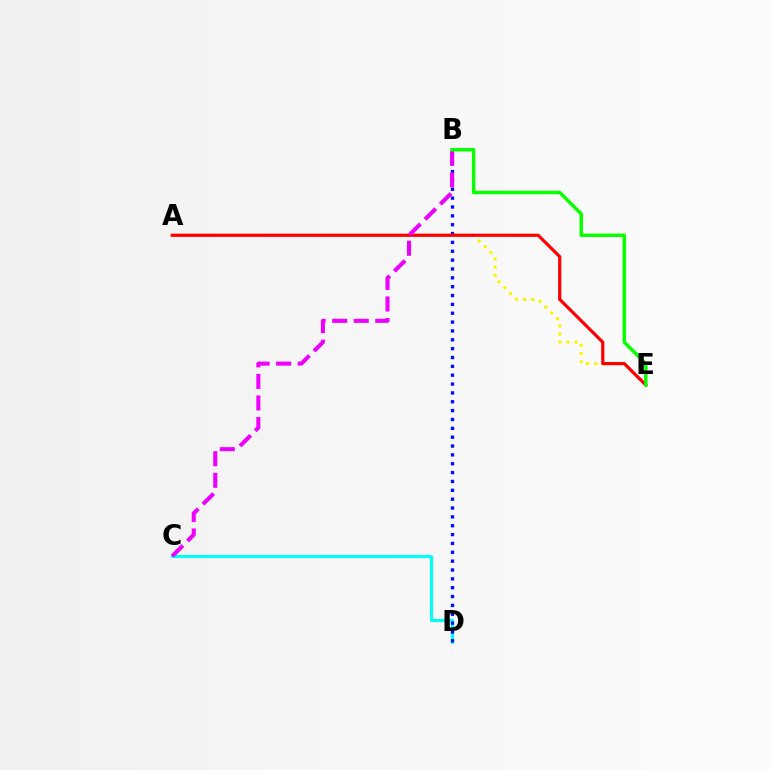{('C', 'D'): [{'color': '#00fff6', 'line_style': 'solid', 'thickness': 2.22}], ('B', 'D'): [{'color': '#0010ff', 'line_style': 'dotted', 'thickness': 2.41}], ('A', 'E'): [{'color': '#fcf500', 'line_style': 'dotted', 'thickness': 2.23}, {'color': '#ff0000', 'line_style': 'solid', 'thickness': 2.3}], ('B', 'C'): [{'color': '#ee00ff', 'line_style': 'dashed', 'thickness': 2.93}], ('B', 'E'): [{'color': '#08ff00', 'line_style': 'solid', 'thickness': 2.48}]}